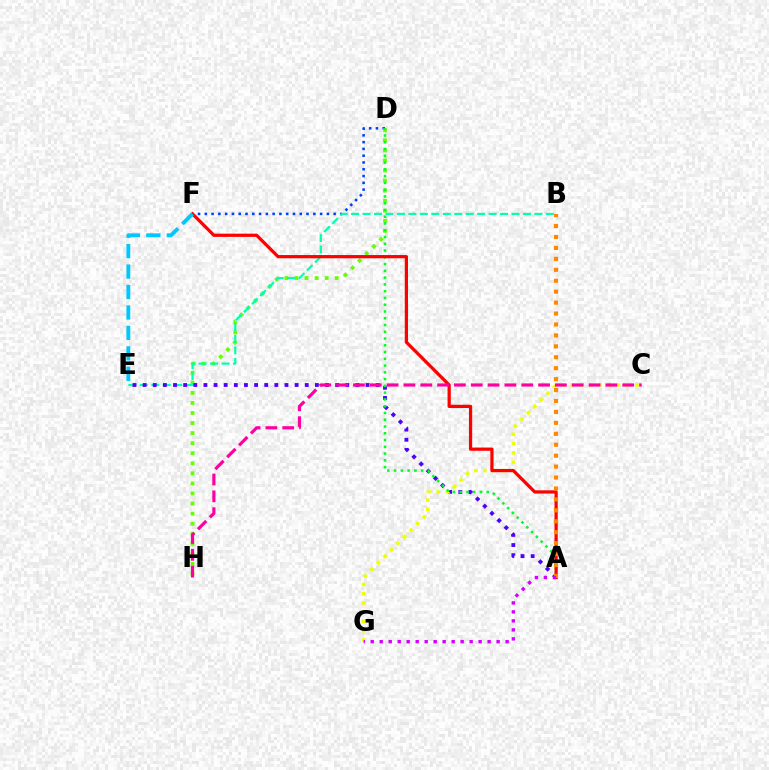{('D', 'F'): [{'color': '#003fff', 'line_style': 'dotted', 'thickness': 1.84}], ('D', 'H'): [{'color': '#66ff00', 'line_style': 'dotted', 'thickness': 2.73}], ('B', 'E'): [{'color': '#00ffaf', 'line_style': 'dashed', 'thickness': 1.56}], ('A', 'E'): [{'color': '#4f00ff', 'line_style': 'dotted', 'thickness': 2.75}], ('C', 'G'): [{'color': '#eeff00', 'line_style': 'dotted', 'thickness': 2.51}], ('A', 'D'): [{'color': '#00ff27', 'line_style': 'dotted', 'thickness': 1.84}], ('A', 'F'): [{'color': '#ff0000', 'line_style': 'solid', 'thickness': 2.33}], ('E', 'F'): [{'color': '#00c7ff', 'line_style': 'dashed', 'thickness': 2.78}], ('A', 'B'): [{'color': '#ff8800', 'line_style': 'dotted', 'thickness': 2.97}], ('C', 'H'): [{'color': '#ff00a0', 'line_style': 'dashed', 'thickness': 2.29}], ('A', 'G'): [{'color': '#d600ff', 'line_style': 'dotted', 'thickness': 2.44}]}